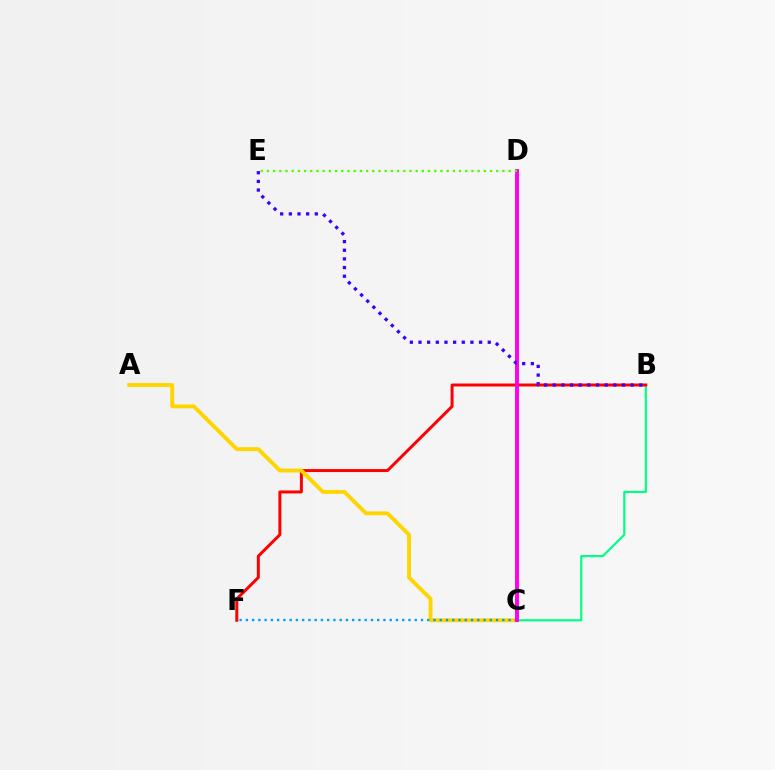{('B', 'C'): [{'color': '#00ff86', 'line_style': 'solid', 'thickness': 1.57}], ('B', 'F'): [{'color': '#ff0000', 'line_style': 'solid', 'thickness': 2.15}], ('A', 'C'): [{'color': '#ffd500', 'line_style': 'solid', 'thickness': 2.79}], ('C', 'F'): [{'color': '#009eff', 'line_style': 'dotted', 'thickness': 1.7}], ('C', 'D'): [{'color': '#ff00ed', 'line_style': 'solid', 'thickness': 2.82}], ('D', 'E'): [{'color': '#4fff00', 'line_style': 'dotted', 'thickness': 1.68}], ('B', 'E'): [{'color': '#3700ff', 'line_style': 'dotted', 'thickness': 2.35}]}